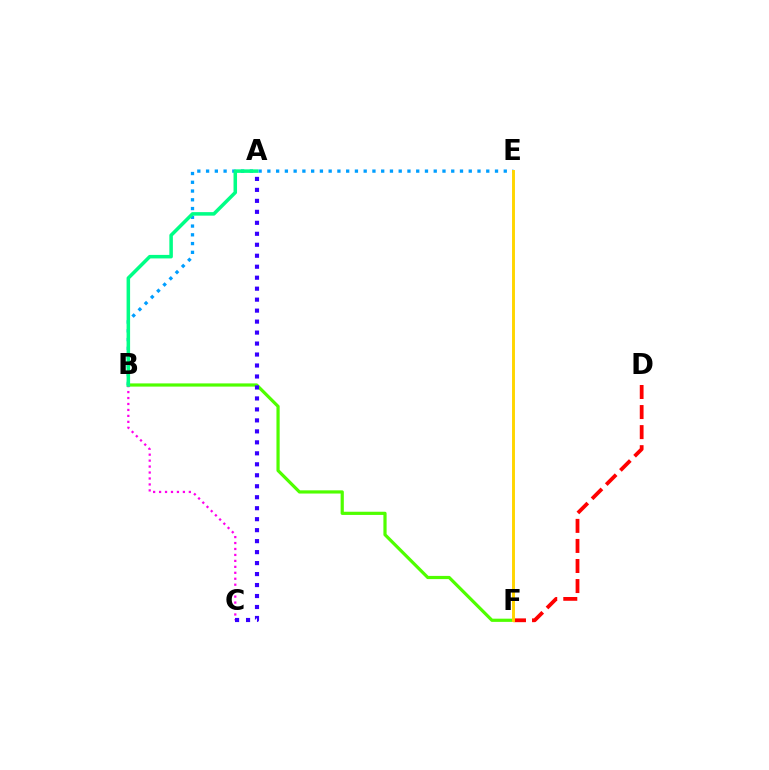{('B', 'F'): [{'color': '#4fff00', 'line_style': 'solid', 'thickness': 2.3}], ('B', 'E'): [{'color': '#009eff', 'line_style': 'dotted', 'thickness': 2.38}], ('B', 'C'): [{'color': '#ff00ed', 'line_style': 'dotted', 'thickness': 1.62}], ('A', 'B'): [{'color': '#00ff86', 'line_style': 'solid', 'thickness': 2.53}], ('D', 'F'): [{'color': '#ff0000', 'line_style': 'dashed', 'thickness': 2.72}], ('A', 'C'): [{'color': '#3700ff', 'line_style': 'dotted', 'thickness': 2.98}], ('E', 'F'): [{'color': '#ffd500', 'line_style': 'solid', 'thickness': 2.11}]}